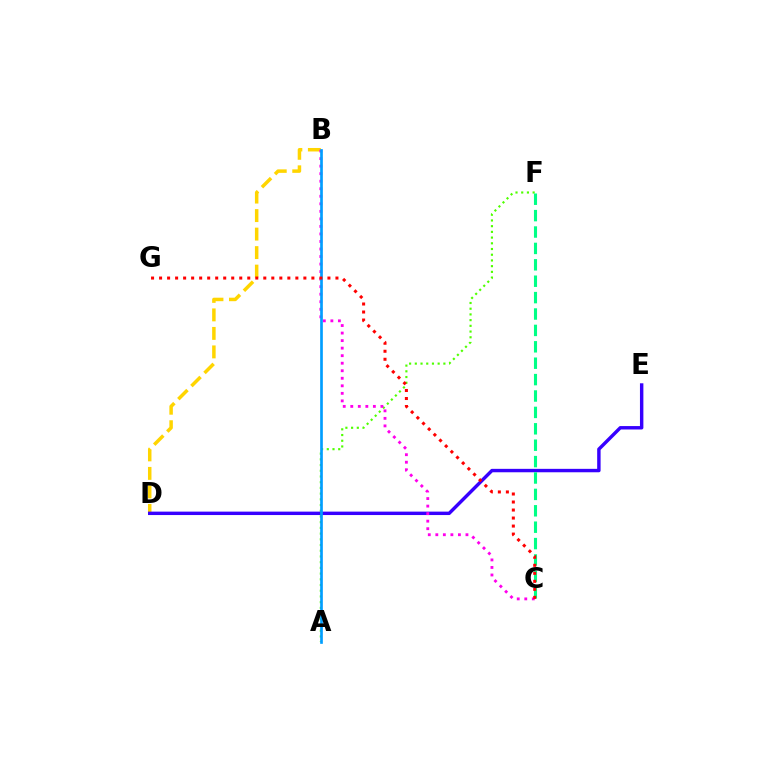{('B', 'D'): [{'color': '#ffd500', 'line_style': 'dashed', 'thickness': 2.51}], ('A', 'F'): [{'color': '#4fff00', 'line_style': 'dotted', 'thickness': 1.55}], ('D', 'E'): [{'color': '#3700ff', 'line_style': 'solid', 'thickness': 2.47}], ('B', 'C'): [{'color': '#ff00ed', 'line_style': 'dotted', 'thickness': 2.05}], ('A', 'B'): [{'color': '#009eff', 'line_style': 'solid', 'thickness': 1.93}], ('C', 'F'): [{'color': '#00ff86', 'line_style': 'dashed', 'thickness': 2.23}], ('C', 'G'): [{'color': '#ff0000', 'line_style': 'dotted', 'thickness': 2.18}]}